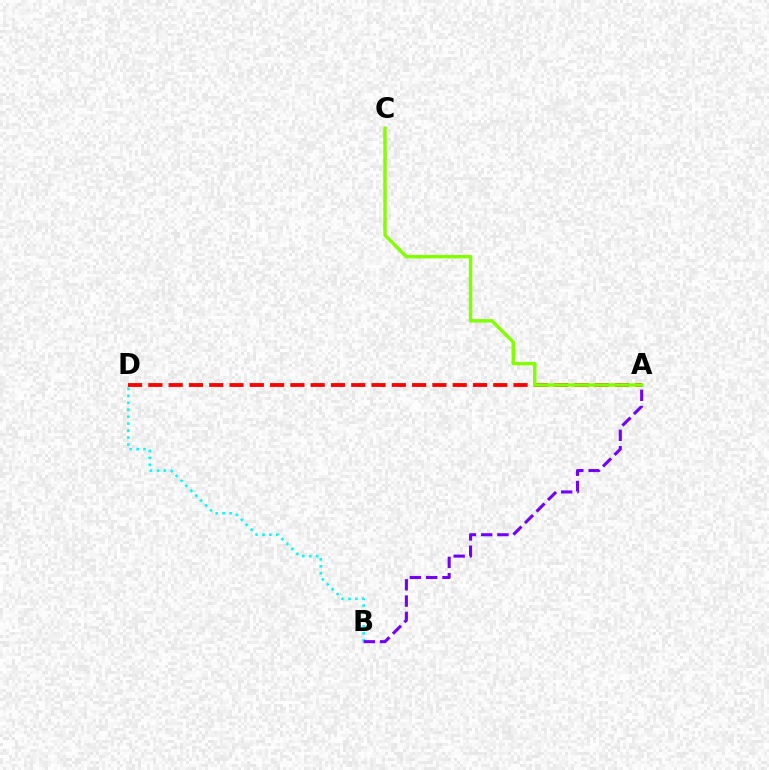{('B', 'D'): [{'color': '#00fff6', 'line_style': 'dotted', 'thickness': 1.89}], ('A', 'B'): [{'color': '#7200ff', 'line_style': 'dashed', 'thickness': 2.21}], ('A', 'D'): [{'color': '#ff0000', 'line_style': 'dashed', 'thickness': 2.76}], ('A', 'C'): [{'color': '#84ff00', 'line_style': 'solid', 'thickness': 2.48}]}